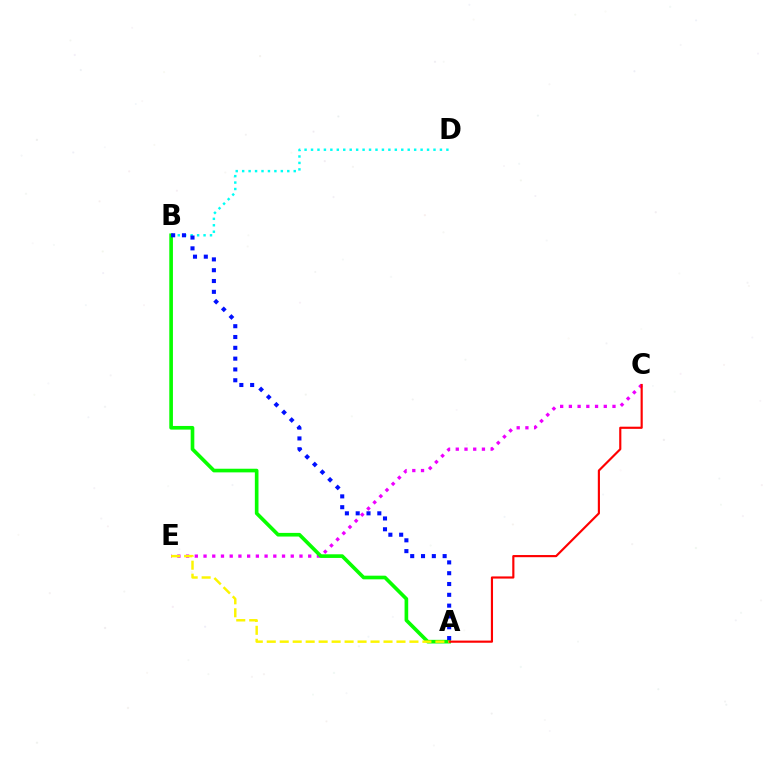{('C', 'E'): [{'color': '#ee00ff', 'line_style': 'dotted', 'thickness': 2.37}], ('B', 'D'): [{'color': '#00fff6', 'line_style': 'dotted', 'thickness': 1.75}], ('A', 'B'): [{'color': '#08ff00', 'line_style': 'solid', 'thickness': 2.62}, {'color': '#0010ff', 'line_style': 'dotted', 'thickness': 2.94}], ('A', 'C'): [{'color': '#ff0000', 'line_style': 'solid', 'thickness': 1.55}], ('A', 'E'): [{'color': '#fcf500', 'line_style': 'dashed', 'thickness': 1.76}]}